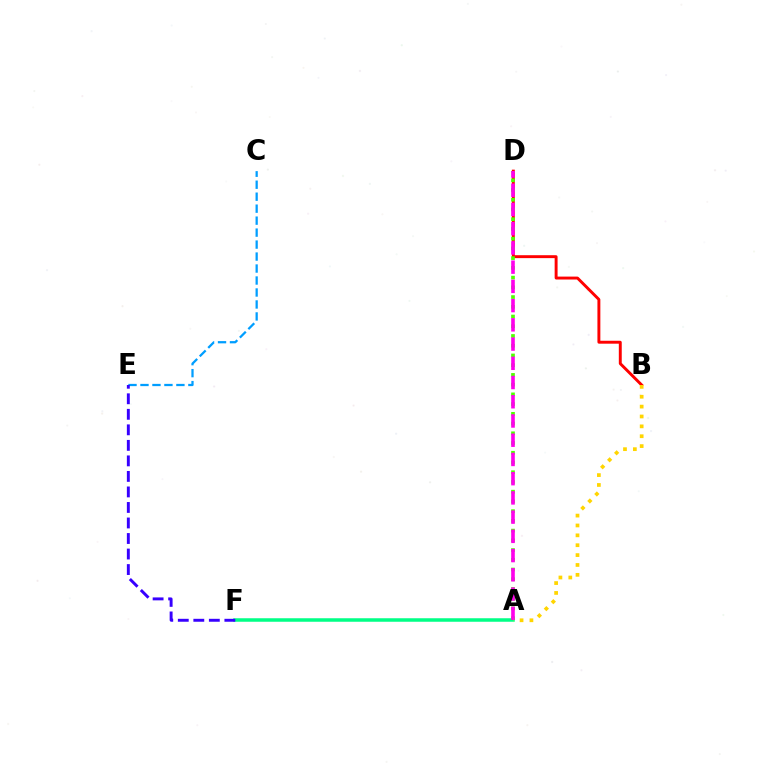{('A', 'F'): [{'color': '#00ff86', 'line_style': 'solid', 'thickness': 2.53}], ('B', 'D'): [{'color': '#ff0000', 'line_style': 'solid', 'thickness': 2.11}], ('C', 'E'): [{'color': '#009eff', 'line_style': 'dashed', 'thickness': 1.63}], ('A', 'D'): [{'color': '#4fff00', 'line_style': 'dotted', 'thickness': 2.64}, {'color': '#ff00ed', 'line_style': 'dashed', 'thickness': 2.61}], ('E', 'F'): [{'color': '#3700ff', 'line_style': 'dashed', 'thickness': 2.11}], ('A', 'B'): [{'color': '#ffd500', 'line_style': 'dotted', 'thickness': 2.68}]}